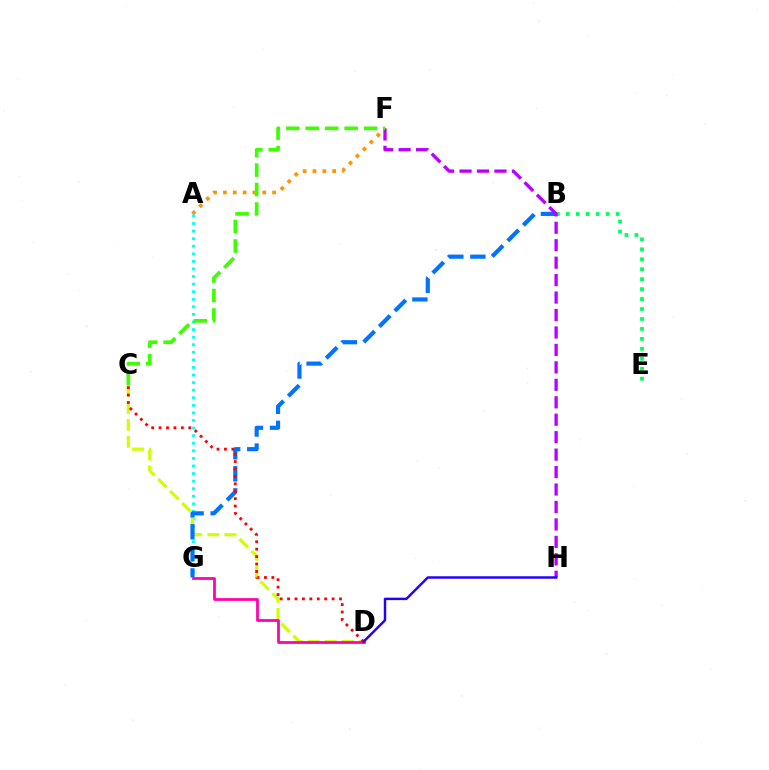{('A', 'F'): [{'color': '#ff9400', 'line_style': 'dotted', 'thickness': 2.67}], ('A', 'G'): [{'color': '#00fff6', 'line_style': 'dotted', 'thickness': 2.06}], ('B', 'E'): [{'color': '#00ff5c', 'line_style': 'dotted', 'thickness': 2.7}], ('C', 'D'): [{'color': '#d1ff00', 'line_style': 'dashed', 'thickness': 2.31}, {'color': '#ff0000', 'line_style': 'dotted', 'thickness': 2.02}], ('D', 'G'): [{'color': '#ff00ac', 'line_style': 'solid', 'thickness': 1.97}], ('B', 'G'): [{'color': '#0074ff', 'line_style': 'dashed', 'thickness': 3.0}], ('F', 'H'): [{'color': '#b900ff', 'line_style': 'dashed', 'thickness': 2.37}], ('D', 'H'): [{'color': '#2500ff', 'line_style': 'solid', 'thickness': 1.77}], ('C', 'F'): [{'color': '#3dff00', 'line_style': 'dashed', 'thickness': 2.64}]}